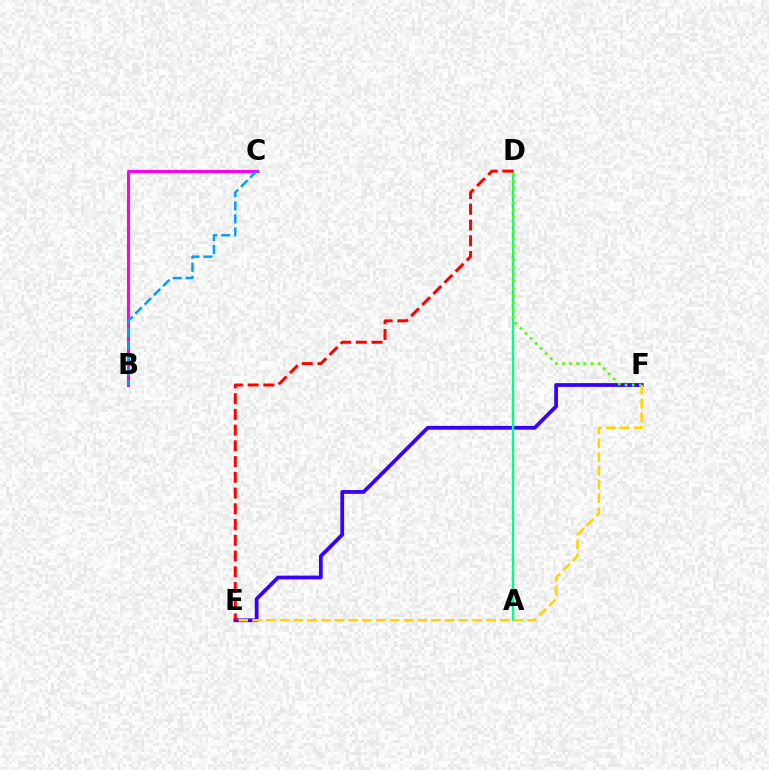{('E', 'F'): [{'color': '#3700ff', 'line_style': 'solid', 'thickness': 2.72}, {'color': '#ffd500', 'line_style': 'dashed', 'thickness': 1.87}], ('A', 'D'): [{'color': '#00ff86', 'line_style': 'solid', 'thickness': 1.69}], ('B', 'C'): [{'color': '#ff00ed', 'line_style': 'solid', 'thickness': 2.21}, {'color': '#009eff', 'line_style': 'dashed', 'thickness': 1.77}], ('D', 'E'): [{'color': '#ff0000', 'line_style': 'dashed', 'thickness': 2.14}], ('D', 'F'): [{'color': '#4fff00', 'line_style': 'dotted', 'thickness': 1.94}]}